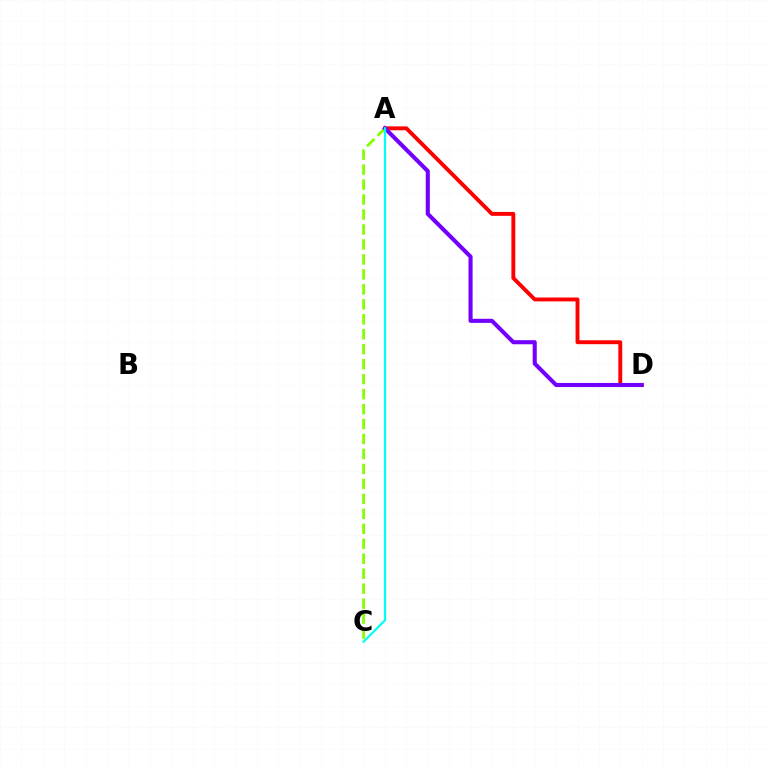{('A', 'D'): [{'color': '#ff0000', 'line_style': 'solid', 'thickness': 2.81}, {'color': '#7200ff', 'line_style': 'solid', 'thickness': 2.94}], ('A', 'C'): [{'color': '#84ff00', 'line_style': 'dashed', 'thickness': 2.03}, {'color': '#00fff6', 'line_style': 'solid', 'thickness': 1.59}]}